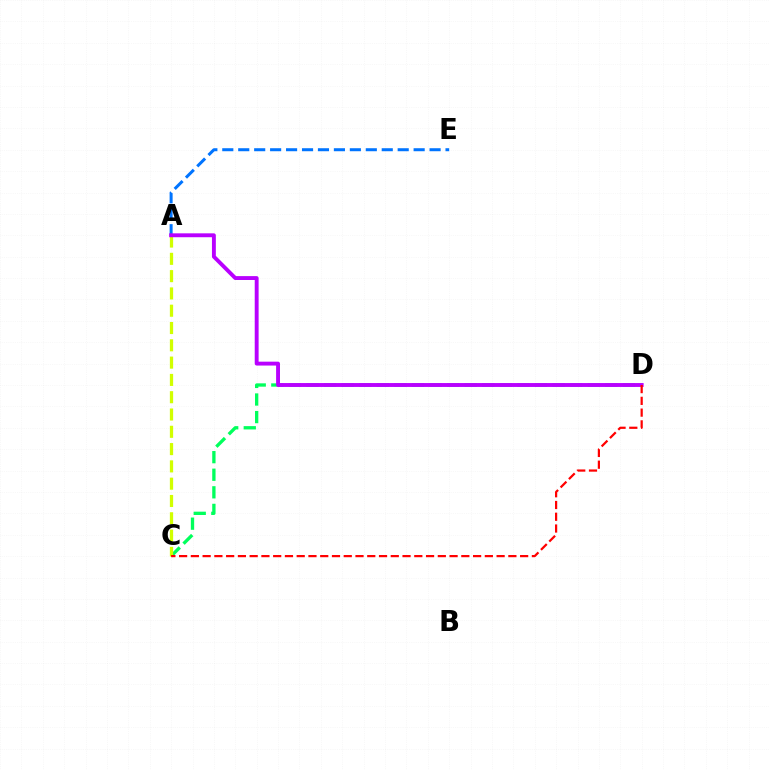{('C', 'D'): [{'color': '#00ff5c', 'line_style': 'dashed', 'thickness': 2.39}, {'color': '#ff0000', 'line_style': 'dashed', 'thickness': 1.6}], ('A', 'E'): [{'color': '#0074ff', 'line_style': 'dashed', 'thickness': 2.17}], ('A', 'C'): [{'color': '#d1ff00', 'line_style': 'dashed', 'thickness': 2.35}], ('A', 'D'): [{'color': '#b900ff', 'line_style': 'solid', 'thickness': 2.8}]}